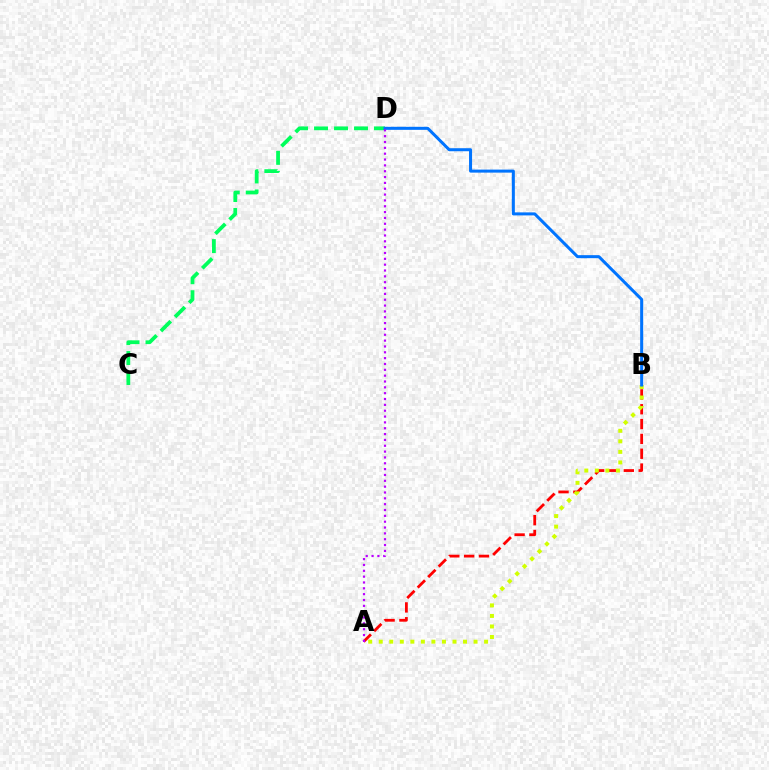{('C', 'D'): [{'color': '#00ff5c', 'line_style': 'dashed', 'thickness': 2.72}], ('A', 'B'): [{'color': '#ff0000', 'line_style': 'dashed', 'thickness': 2.01}, {'color': '#d1ff00', 'line_style': 'dotted', 'thickness': 2.86}], ('B', 'D'): [{'color': '#0074ff', 'line_style': 'solid', 'thickness': 2.18}], ('A', 'D'): [{'color': '#b900ff', 'line_style': 'dotted', 'thickness': 1.59}]}